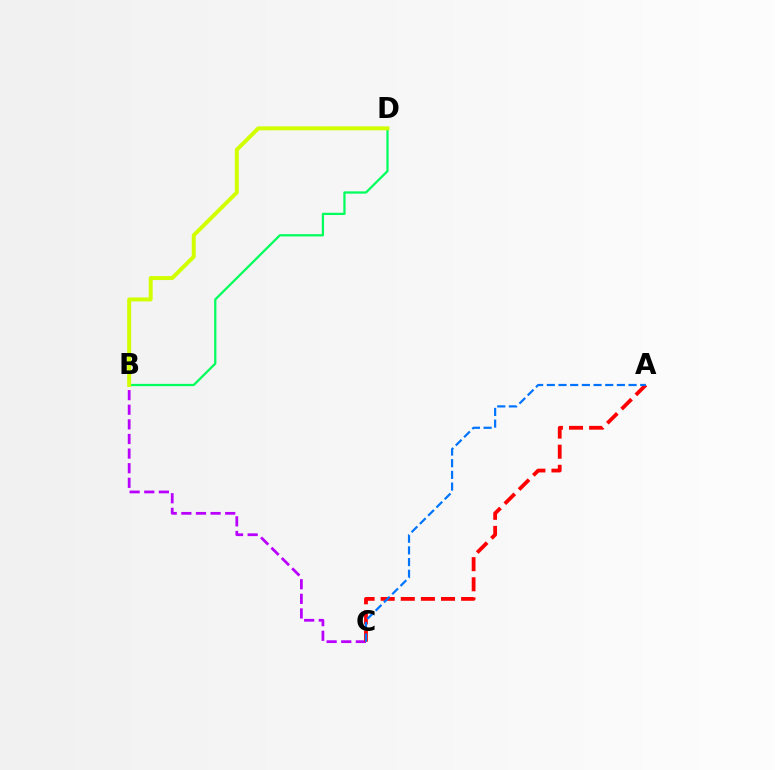{('B', 'C'): [{'color': '#b900ff', 'line_style': 'dashed', 'thickness': 1.99}], ('B', 'D'): [{'color': '#00ff5c', 'line_style': 'solid', 'thickness': 1.62}, {'color': '#d1ff00', 'line_style': 'solid', 'thickness': 2.86}], ('A', 'C'): [{'color': '#ff0000', 'line_style': 'dashed', 'thickness': 2.73}, {'color': '#0074ff', 'line_style': 'dashed', 'thickness': 1.59}]}